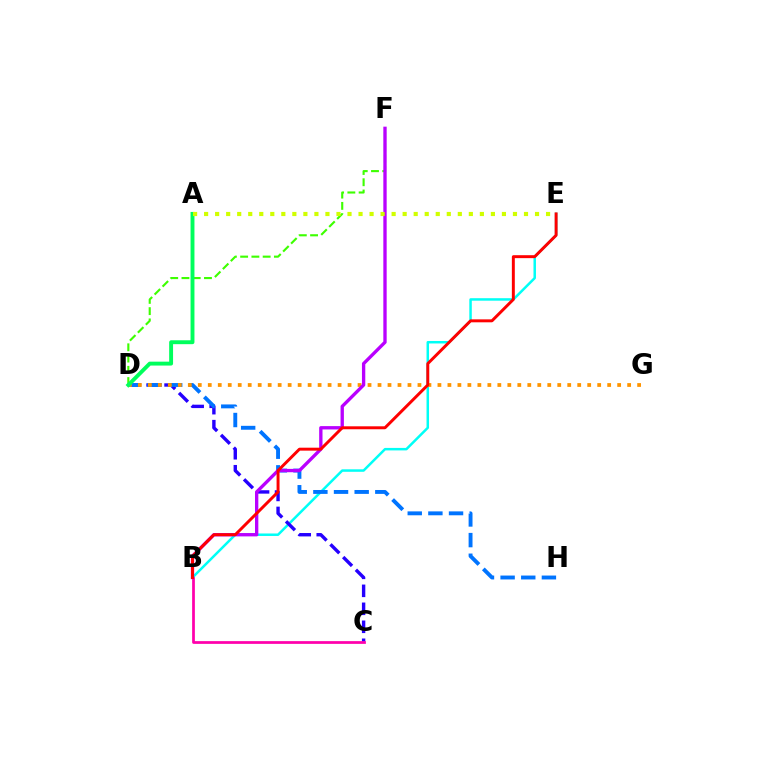{('B', 'E'): [{'color': '#00fff6', 'line_style': 'solid', 'thickness': 1.8}, {'color': '#ff0000', 'line_style': 'solid', 'thickness': 2.12}], ('C', 'D'): [{'color': '#2500ff', 'line_style': 'dashed', 'thickness': 2.44}], ('D', 'H'): [{'color': '#0074ff', 'line_style': 'dashed', 'thickness': 2.8}], ('D', 'G'): [{'color': '#ff9400', 'line_style': 'dotted', 'thickness': 2.71}], ('D', 'F'): [{'color': '#3dff00', 'line_style': 'dashed', 'thickness': 1.53}], ('B', 'C'): [{'color': '#ff00ac', 'line_style': 'solid', 'thickness': 1.97}], ('A', 'D'): [{'color': '#00ff5c', 'line_style': 'solid', 'thickness': 2.81}], ('B', 'F'): [{'color': '#b900ff', 'line_style': 'solid', 'thickness': 2.4}], ('A', 'E'): [{'color': '#d1ff00', 'line_style': 'dotted', 'thickness': 3.0}]}